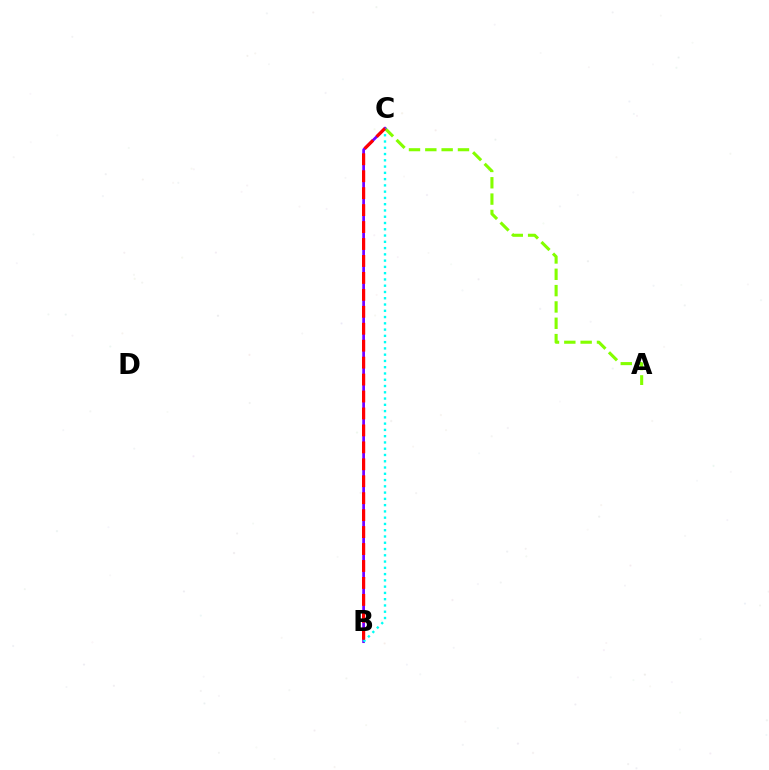{('A', 'C'): [{'color': '#84ff00', 'line_style': 'dashed', 'thickness': 2.22}], ('B', 'C'): [{'color': '#7200ff', 'line_style': 'solid', 'thickness': 1.97}, {'color': '#00fff6', 'line_style': 'dotted', 'thickness': 1.7}, {'color': '#ff0000', 'line_style': 'dashed', 'thickness': 2.3}]}